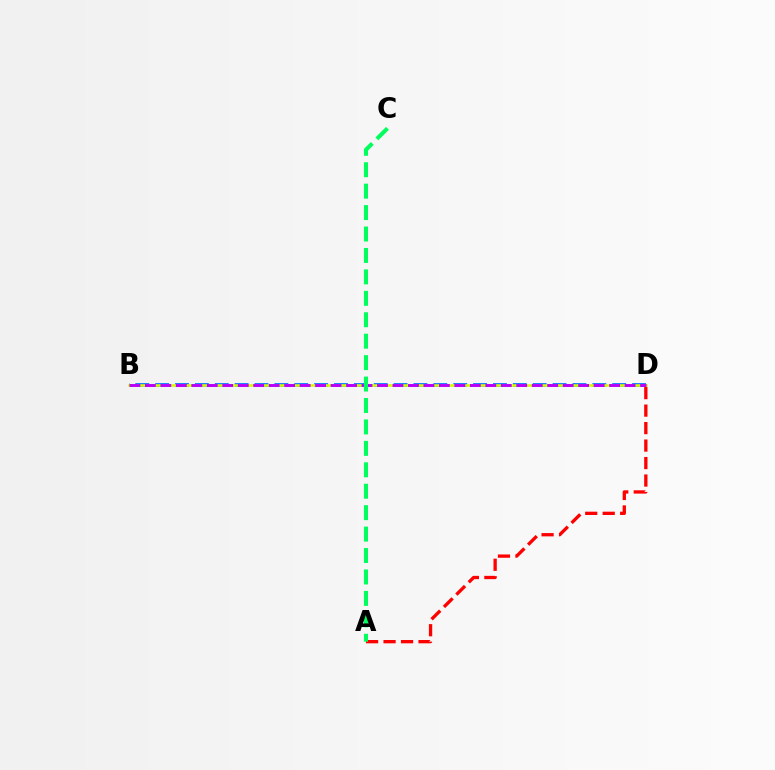{('A', 'D'): [{'color': '#ff0000', 'line_style': 'dashed', 'thickness': 2.37}], ('B', 'D'): [{'color': '#0074ff', 'line_style': 'dashed', 'thickness': 2.7}, {'color': '#d1ff00', 'line_style': 'solid', 'thickness': 1.87}, {'color': '#b900ff', 'line_style': 'dashed', 'thickness': 2.1}], ('A', 'C'): [{'color': '#00ff5c', 'line_style': 'dashed', 'thickness': 2.91}]}